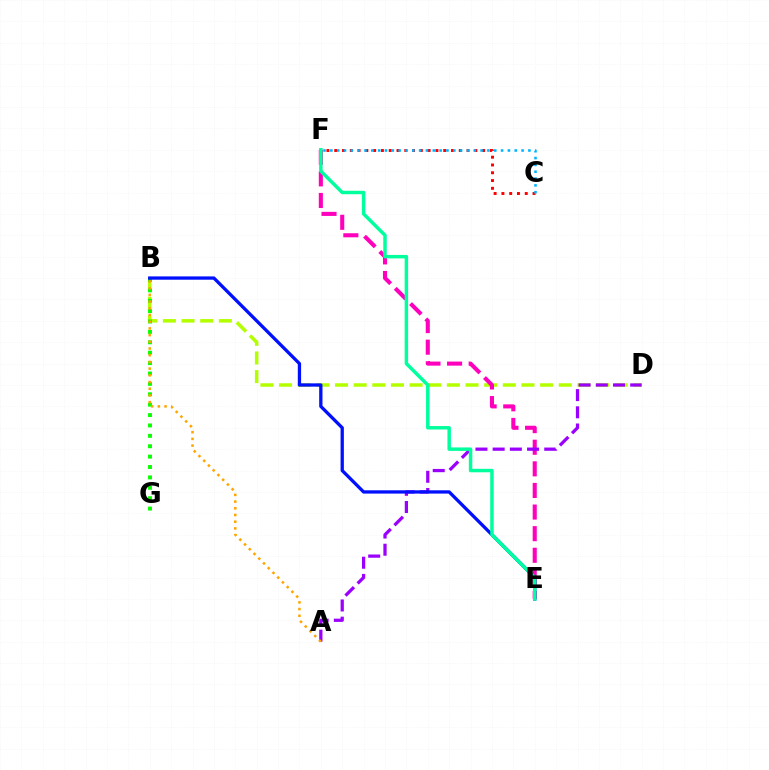{('B', 'D'): [{'color': '#b3ff00', 'line_style': 'dashed', 'thickness': 2.53}], ('E', 'F'): [{'color': '#ff00bd', 'line_style': 'dashed', 'thickness': 2.94}, {'color': '#00ff9d', 'line_style': 'solid', 'thickness': 2.49}], ('A', 'D'): [{'color': '#9b00ff', 'line_style': 'dashed', 'thickness': 2.34}], ('C', 'F'): [{'color': '#ff0000', 'line_style': 'dotted', 'thickness': 2.11}, {'color': '#00b5ff', 'line_style': 'dotted', 'thickness': 1.86}], ('B', 'G'): [{'color': '#08ff00', 'line_style': 'dotted', 'thickness': 2.82}], ('B', 'E'): [{'color': '#0010ff', 'line_style': 'solid', 'thickness': 2.37}], ('A', 'B'): [{'color': '#ffa500', 'line_style': 'dotted', 'thickness': 1.82}]}